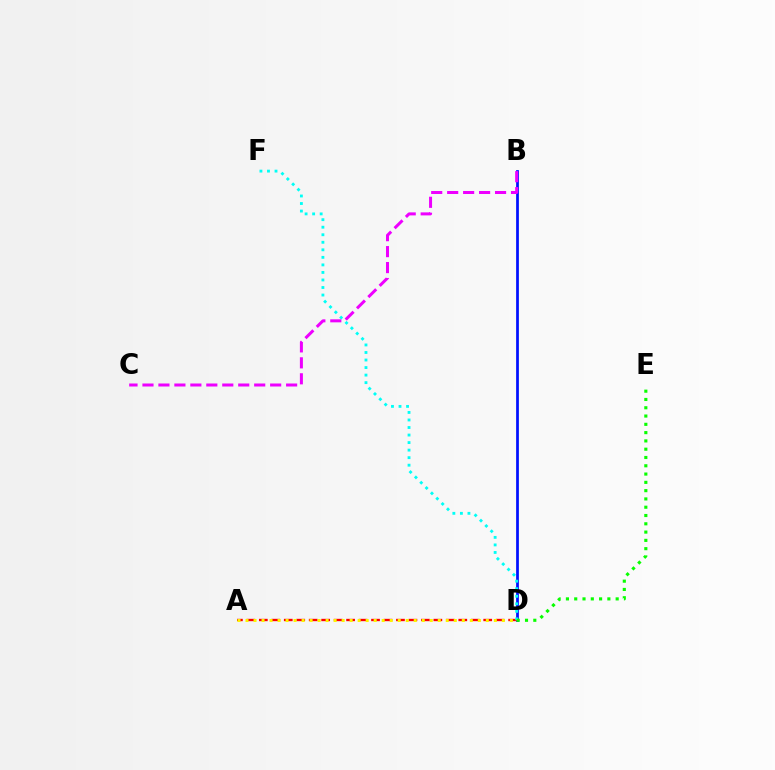{('B', 'D'): [{'color': '#0010ff', 'line_style': 'solid', 'thickness': 1.98}], ('A', 'D'): [{'color': '#ff0000', 'line_style': 'dashed', 'thickness': 1.69}, {'color': '#fcf500', 'line_style': 'dotted', 'thickness': 2.18}], ('D', 'F'): [{'color': '#00fff6', 'line_style': 'dotted', 'thickness': 2.05}], ('B', 'C'): [{'color': '#ee00ff', 'line_style': 'dashed', 'thickness': 2.17}], ('D', 'E'): [{'color': '#08ff00', 'line_style': 'dotted', 'thickness': 2.25}]}